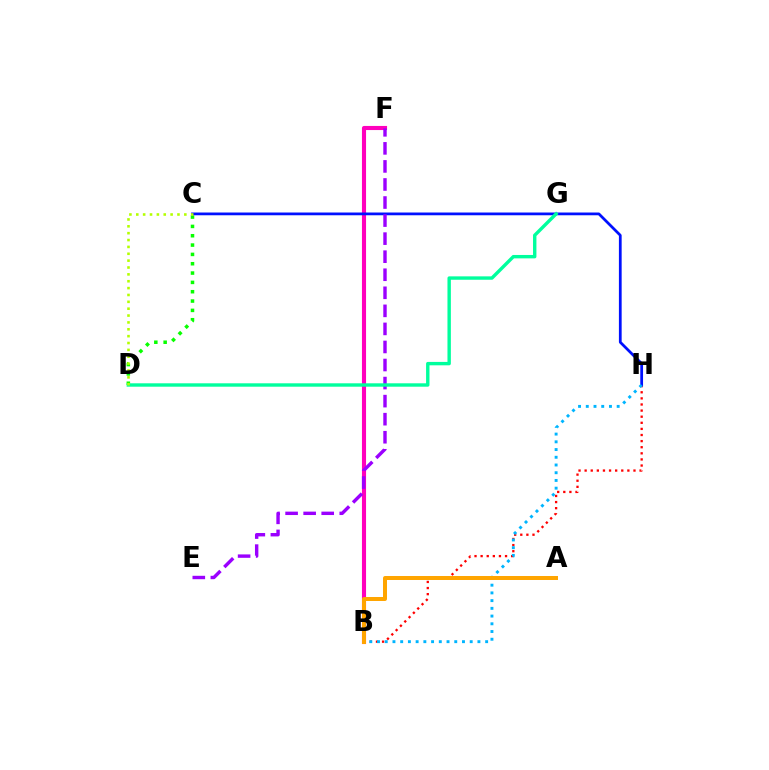{('C', 'D'): [{'color': '#08ff00', 'line_style': 'dotted', 'thickness': 2.54}, {'color': '#b3ff00', 'line_style': 'dotted', 'thickness': 1.87}], ('B', 'F'): [{'color': '#ff00bd', 'line_style': 'solid', 'thickness': 2.96}], ('B', 'H'): [{'color': '#ff0000', 'line_style': 'dotted', 'thickness': 1.66}, {'color': '#00b5ff', 'line_style': 'dotted', 'thickness': 2.1}], ('C', 'H'): [{'color': '#0010ff', 'line_style': 'solid', 'thickness': 1.98}], ('E', 'F'): [{'color': '#9b00ff', 'line_style': 'dashed', 'thickness': 2.45}], ('A', 'B'): [{'color': '#ffa500', 'line_style': 'solid', 'thickness': 2.87}], ('D', 'G'): [{'color': '#00ff9d', 'line_style': 'solid', 'thickness': 2.45}]}